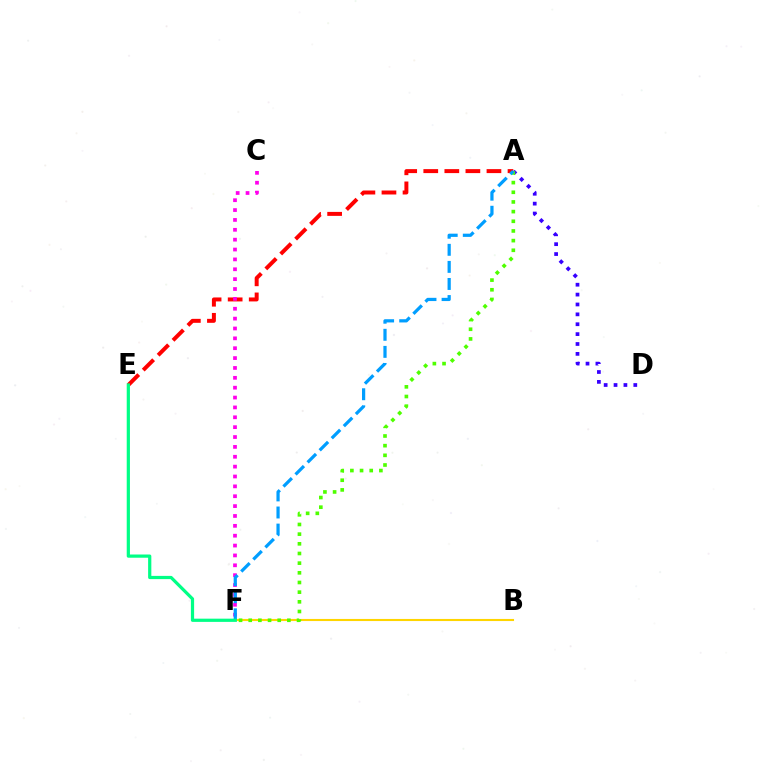{('A', 'D'): [{'color': '#3700ff', 'line_style': 'dotted', 'thickness': 2.68}], ('B', 'F'): [{'color': '#ffd500', 'line_style': 'solid', 'thickness': 1.51}], ('A', 'E'): [{'color': '#ff0000', 'line_style': 'dashed', 'thickness': 2.86}], ('C', 'F'): [{'color': '#ff00ed', 'line_style': 'dotted', 'thickness': 2.68}], ('A', 'F'): [{'color': '#4fff00', 'line_style': 'dotted', 'thickness': 2.63}, {'color': '#009eff', 'line_style': 'dashed', 'thickness': 2.32}], ('E', 'F'): [{'color': '#00ff86', 'line_style': 'solid', 'thickness': 2.32}]}